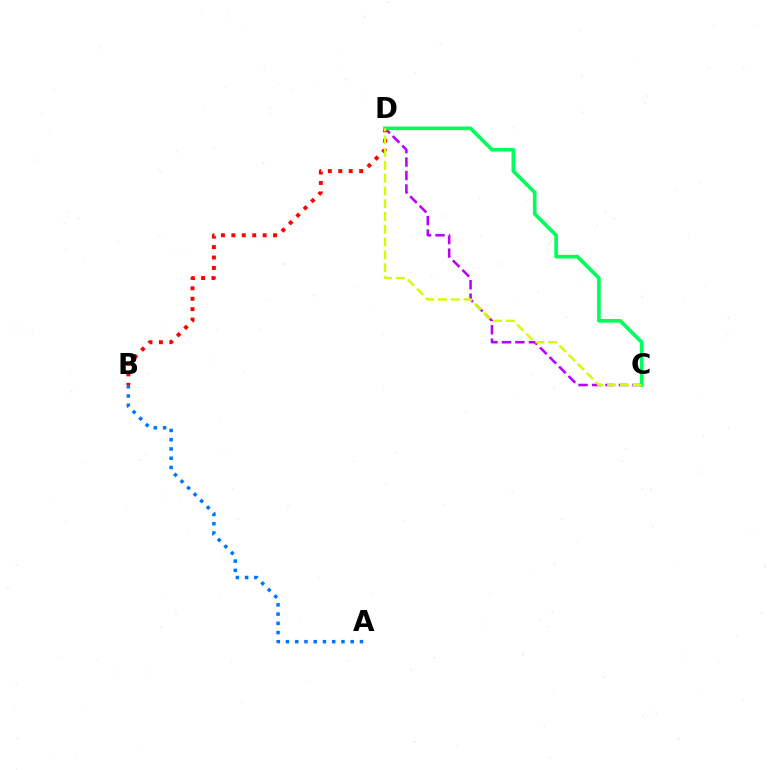{('A', 'B'): [{'color': '#0074ff', 'line_style': 'dotted', 'thickness': 2.51}], ('C', 'D'): [{'color': '#b900ff', 'line_style': 'dashed', 'thickness': 1.83}, {'color': '#00ff5c', 'line_style': 'solid', 'thickness': 2.63}, {'color': '#d1ff00', 'line_style': 'dashed', 'thickness': 1.74}], ('B', 'D'): [{'color': '#ff0000', 'line_style': 'dotted', 'thickness': 2.83}]}